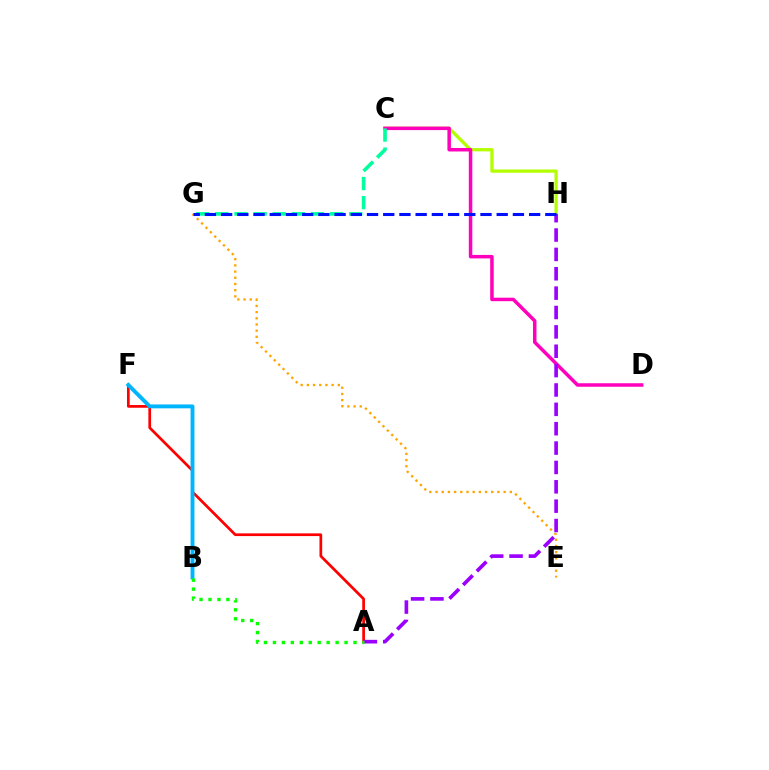{('A', 'F'): [{'color': '#ff0000', 'line_style': 'solid', 'thickness': 1.95}], ('C', 'H'): [{'color': '#b3ff00', 'line_style': 'solid', 'thickness': 2.36}], ('C', 'D'): [{'color': '#ff00bd', 'line_style': 'solid', 'thickness': 2.52}], ('A', 'H'): [{'color': '#9b00ff', 'line_style': 'dashed', 'thickness': 2.63}], ('B', 'F'): [{'color': '#00b5ff', 'line_style': 'solid', 'thickness': 2.79}], ('C', 'G'): [{'color': '#00ff9d', 'line_style': 'dashed', 'thickness': 2.6}], ('A', 'B'): [{'color': '#08ff00', 'line_style': 'dotted', 'thickness': 2.43}], ('E', 'G'): [{'color': '#ffa500', 'line_style': 'dotted', 'thickness': 1.68}], ('G', 'H'): [{'color': '#0010ff', 'line_style': 'dashed', 'thickness': 2.2}]}